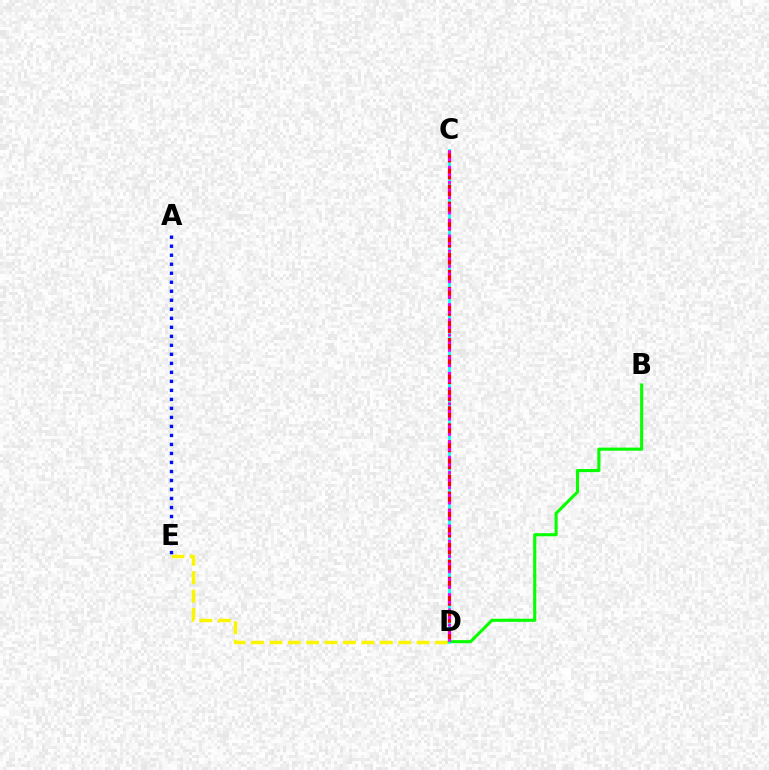{('D', 'E'): [{'color': '#fcf500', 'line_style': 'dashed', 'thickness': 2.5}], ('B', 'D'): [{'color': '#08ff00', 'line_style': 'solid', 'thickness': 2.24}], ('A', 'E'): [{'color': '#0010ff', 'line_style': 'dotted', 'thickness': 2.45}], ('C', 'D'): [{'color': '#00fff6', 'line_style': 'solid', 'thickness': 1.91}, {'color': '#ff0000', 'line_style': 'dashed', 'thickness': 2.32}, {'color': '#ee00ff', 'line_style': 'dotted', 'thickness': 2.07}]}